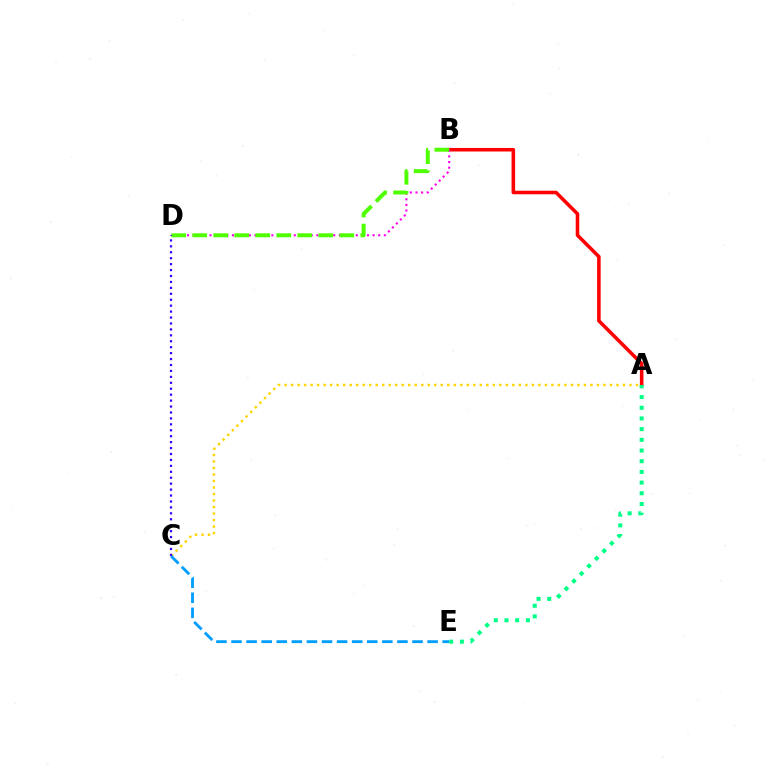{('A', 'B'): [{'color': '#ff0000', 'line_style': 'solid', 'thickness': 2.56}], ('B', 'D'): [{'color': '#ff00ed', 'line_style': 'dotted', 'thickness': 1.53}, {'color': '#4fff00', 'line_style': 'dashed', 'thickness': 2.85}], ('A', 'E'): [{'color': '#00ff86', 'line_style': 'dotted', 'thickness': 2.91}], ('A', 'C'): [{'color': '#ffd500', 'line_style': 'dotted', 'thickness': 1.77}], ('C', 'E'): [{'color': '#009eff', 'line_style': 'dashed', 'thickness': 2.05}], ('C', 'D'): [{'color': '#3700ff', 'line_style': 'dotted', 'thickness': 1.61}]}